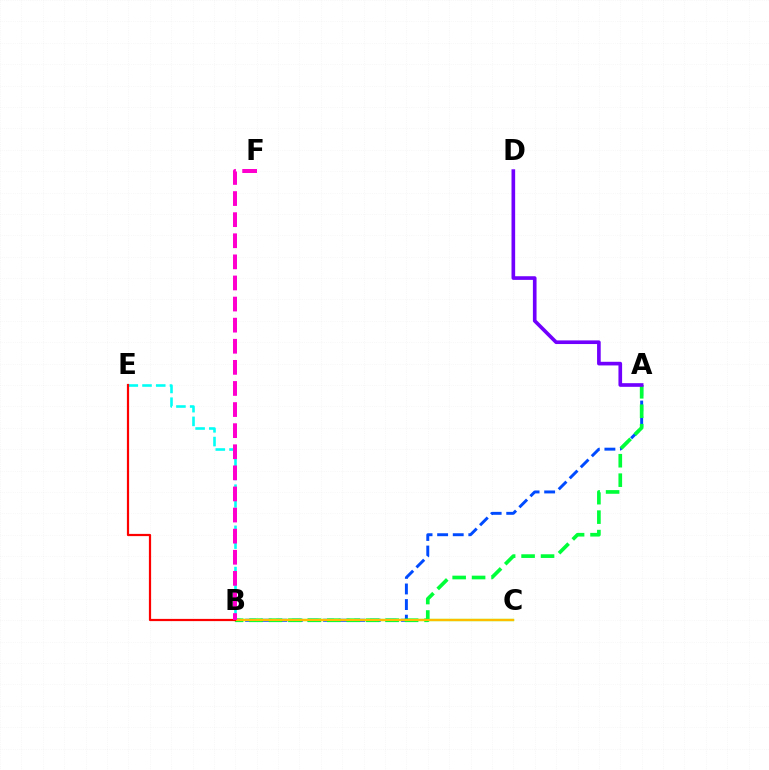{('B', 'C'): [{'color': '#84ff00', 'line_style': 'solid', 'thickness': 1.72}, {'color': '#ffbd00', 'line_style': 'solid', 'thickness': 1.55}], ('A', 'B'): [{'color': '#004bff', 'line_style': 'dashed', 'thickness': 2.12}, {'color': '#00ff39', 'line_style': 'dashed', 'thickness': 2.64}], ('B', 'E'): [{'color': '#00fff6', 'line_style': 'dashed', 'thickness': 1.86}, {'color': '#ff0000', 'line_style': 'solid', 'thickness': 1.59}], ('B', 'F'): [{'color': '#ff00cf', 'line_style': 'dashed', 'thickness': 2.87}], ('A', 'D'): [{'color': '#7200ff', 'line_style': 'solid', 'thickness': 2.63}]}